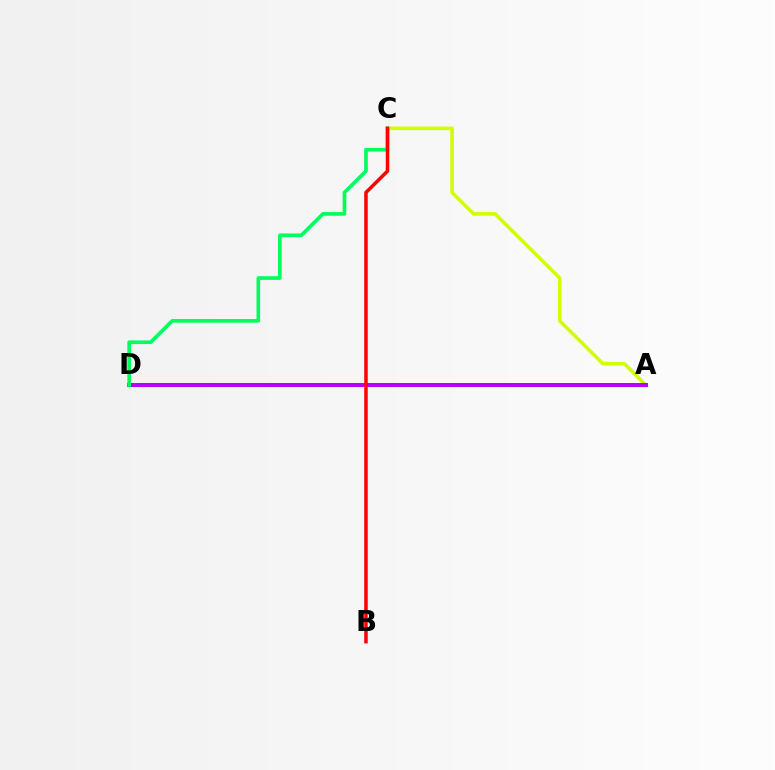{('A', 'C'): [{'color': '#d1ff00', 'line_style': 'solid', 'thickness': 2.57}], ('A', 'D'): [{'color': '#0074ff', 'line_style': 'dotted', 'thickness': 1.91}, {'color': '#b900ff', 'line_style': 'solid', 'thickness': 2.89}], ('C', 'D'): [{'color': '#00ff5c', 'line_style': 'solid', 'thickness': 2.64}], ('B', 'C'): [{'color': '#ff0000', 'line_style': 'solid', 'thickness': 2.52}]}